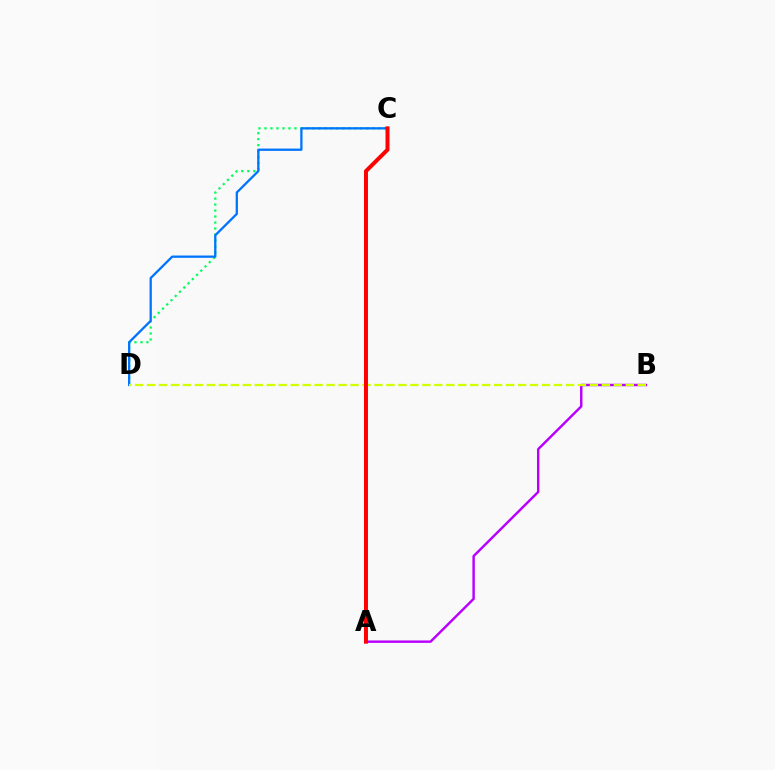{('C', 'D'): [{'color': '#00ff5c', 'line_style': 'dotted', 'thickness': 1.63}, {'color': '#0074ff', 'line_style': 'solid', 'thickness': 1.65}], ('A', 'B'): [{'color': '#b900ff', 'line_style': 'solid', 'thickness': 1.75}], ('B', 'D'): [{'color': '#d1ff00', 'line_style': 'dashed', 'thickness': 1.63}], ('A', 'C'): [{'color': '#ff0000', 'line_style': 'solid', 'thickness': 2.86}]}